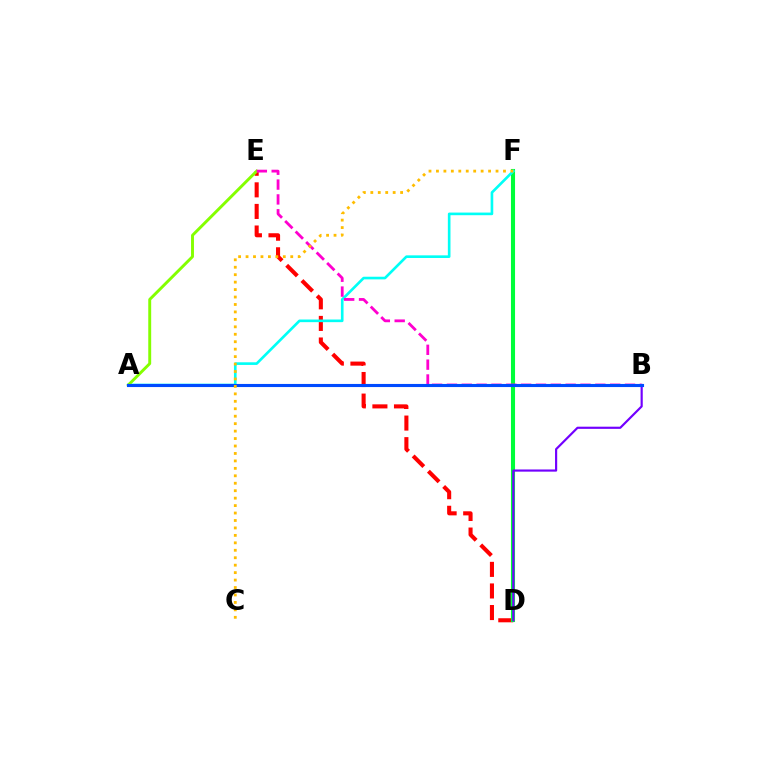{('D', 'E'): [{'color': '#ff0000', 'line_style': 'dashed', 'thickness': 2.93}], ('D', 'F'): [{'color': '#00ff39', 'line_style': 'solid', 'thickness': 2.94}], ('A', 'F'): [{'color': '#00fff6', 'line_style': 'solid', 'thickness': 1.9}], ('A', 'E'): [{'color': '#84ff00', 'line_style': 'solid', 'thickness': 2.1}], ('B', 'E'): [{'color': '#ff00cf', 'line_style': 'dashed', 'thickness': 2.02}], ('B', 'D'): [{'color': '#7200ff', 'line_style': 'solid', 'thickness': 1.56}], ('A', 'B'): [{'color': '#004bff', 'line_style': 'solid', 'thickness': 2.24}], ('C', 'F'): [{'color': '#ffbd00', 'line_style': 'dotted', 'thickness': 2.02}]}